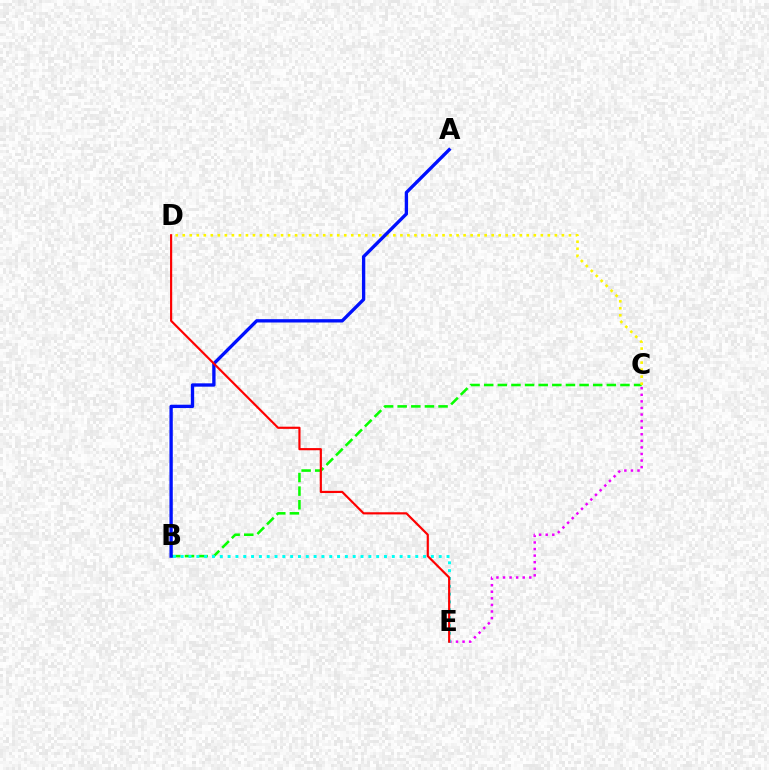{('B', 'C'): [{'color': '#08ff00', 'line_style': 'dashed', 'thickness': 1.85}], ('C', 'E'): [{'color': '#ee00ff', 'line_style': 'dotted', 'thickness': 1.79}], ('C', 'D'): [{'color': '#fcf500', 'line_style': 'dotted', 'thickness': 1.91}], ('B', 'E'): [{'color': '#00fff6', 'line_style': 'dotted', 'thickness': 2.12}], ('A', 'B'): [{'color': '#0010ff', 'line_style': 'solid', 'thickness': 2.4}], ('D', 'E'): [{'color': '#ff0000', 'line_style': 'solid', 'thickness': 1.56}]}